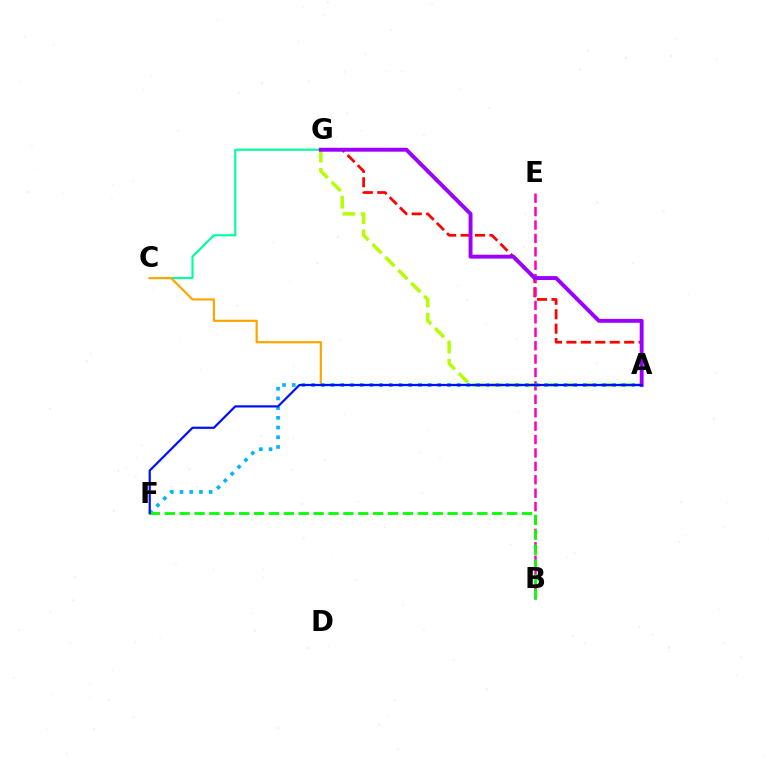{('C', 'G'): [{'color': '#00ff9d', 'line_style': 'solid', 'thickness': 1.55}], ('A', 'C'): [{'color': '#ffa500', 'line_style': 'solid', 'thickness': 1.57}], ('A', 'G'): [{'color': '#b3ff00', 'line_style': 'dashed', 'thickness': 2.49}, {'color': '#ff0000', 'line_style': 'dashed', 'thickness': 1.96}, {'color': '#9b00ff', 'line_style': 'solid', 'thickness': 2.82}], ('B', 'E'): [{'color': '#ff00bd', 'line_style': 'dashed', 'thickness': 1.82}], ('A', 'F'): [{'color': '#00b5ff', 'line_style': 'dotted', 'thickness': 2.64}, {'color': '#0010ff', 'line_style': 'solid', 'thickness': 1.6}], ('B', 'F'): [{'color': '#08ff00', 'line_style': 'dashed', 'thickness': 2.02}]}